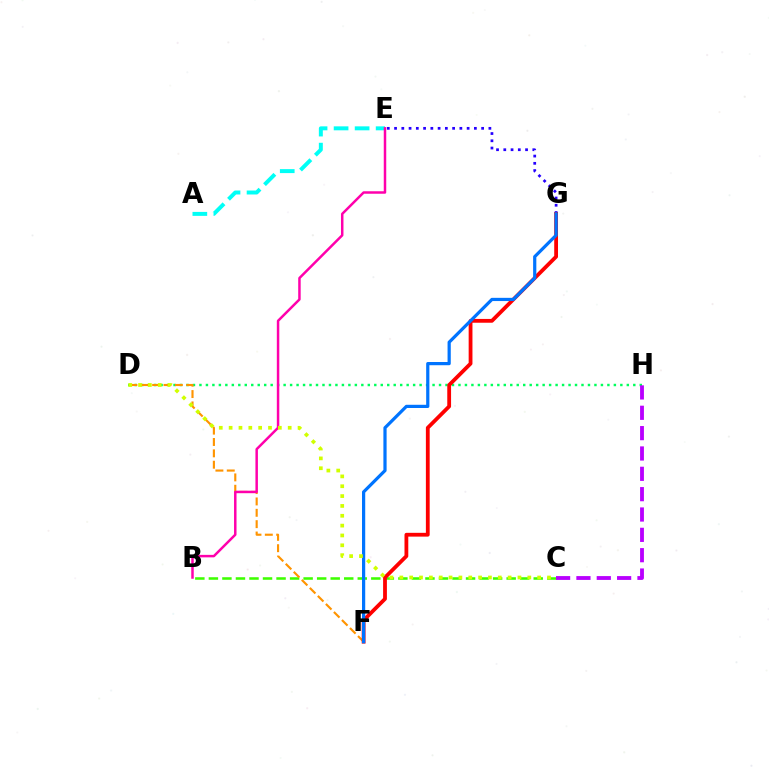{('B', 'C'): [{'color': '#3dff00', 'line_style': 'dashed', 'thickness': 1.84}], ('D', 'H'): [{'color': '#00ff5c', 'line_style': 'dotted', 'thickness': 1.76}], ('E', 'G'): [{'color': '#2500ff', 'line_style': 'dotted', 'thickness': 1.97}], ('A', 'E'): [{'color': '#00fff6', 'line_style': 'dashed', 'thickness': 2.86}], ('C', 'H'): [{'color': '#b900ff', 'line_style': 'dashed', 'thickness': 2.76}], ('D', 'F'): [{'color': '#ff9400', 'line_style': 'dashed', 'thickness': 1.54}], ('B', 'E'): [{'color': '#ff00ac', 'line_style': 'solid', 'thickness': 1.79}], ('F', 'G'): [{'color': '#ff0000', 'line_style': 'solid', 'thickness': 2.73}, {'color': '#0074ff', 'line_style': 'solid', 'thickness': 2.31}], ('C', 'D'): [{'color': '#d1ff00', 'line_style': 'dotted', 'thickness': 2.68}]}